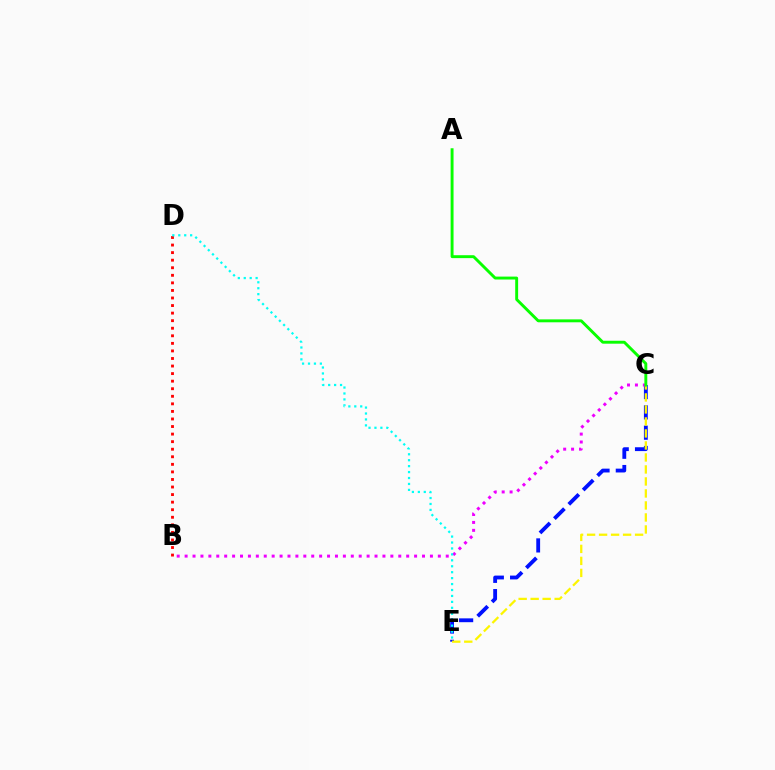{('C', 'E'): [{'color': '#0010ff', 'line_style': 'dashed', 'thickness': 2.76}, {'color': '#fcf500', 'line_style': 'dashed', 'thickness': 1.63}], ('B', 'D'): [{'color': '#ff0000', 'line_style': 'dotted', 'thickness': 2.05}], ('B', 'C'): [{'color': '#ee00ff', 'line_style': 'dotted', 'thickness': 2.15}], ('D', 'E'): [{'color': '#00fff6', 'line_style': 'dotted', 'thickness': 1.61}], ('A', 'C'): [{'color': '#08ff00', 'line_style': 'solid', 'thickness': 2.1}]}